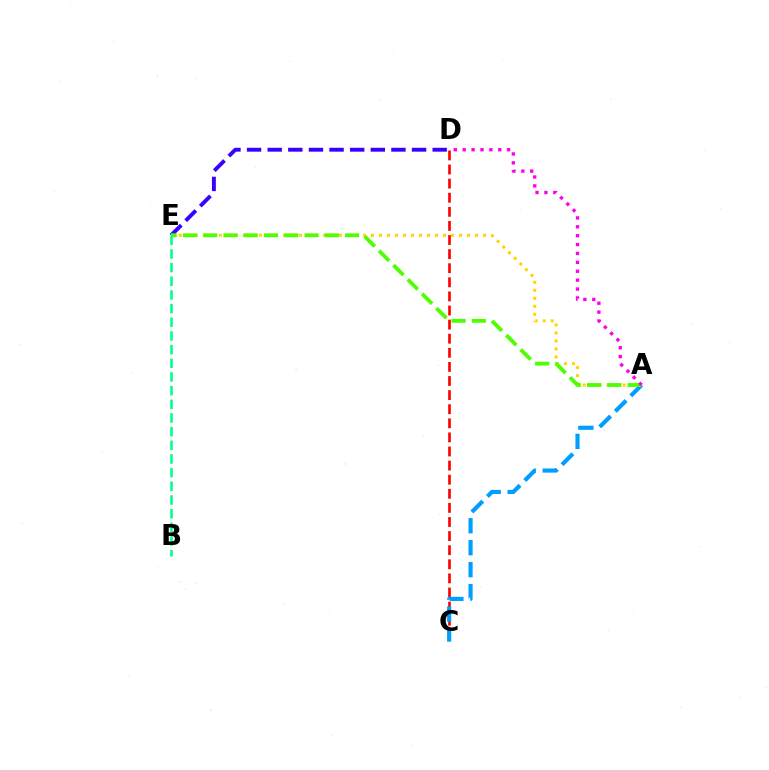{('D', 'E'): [{'color': '#3700ff', 'line_style': 'dashed', 'thickness': 2.8}], ('C', 'D'): [{'color': '#ff0000', 'line_style': 'dashed', 'thickness': 1.92}], ('A', 'E'): [{'color': '#ffd500', 'line_style': 'dotted', 'thickness': 2.18}, {'color': '#4fff00', 'line_style': 'dashed', 'thickness': 2.75}], ('A', 'C'): [{'color': '#009eff', 'line_style': 'dashed', 'thickness': 2.98}], ('A', 'D'): [{'color': '#ff00ed', 'line_style': 'dotted', 'thickness': 2.42}], ('B', 'E'): [{'color': '#00ff86', 'line_style': 'dashed', 'thickness': 1.86}]}